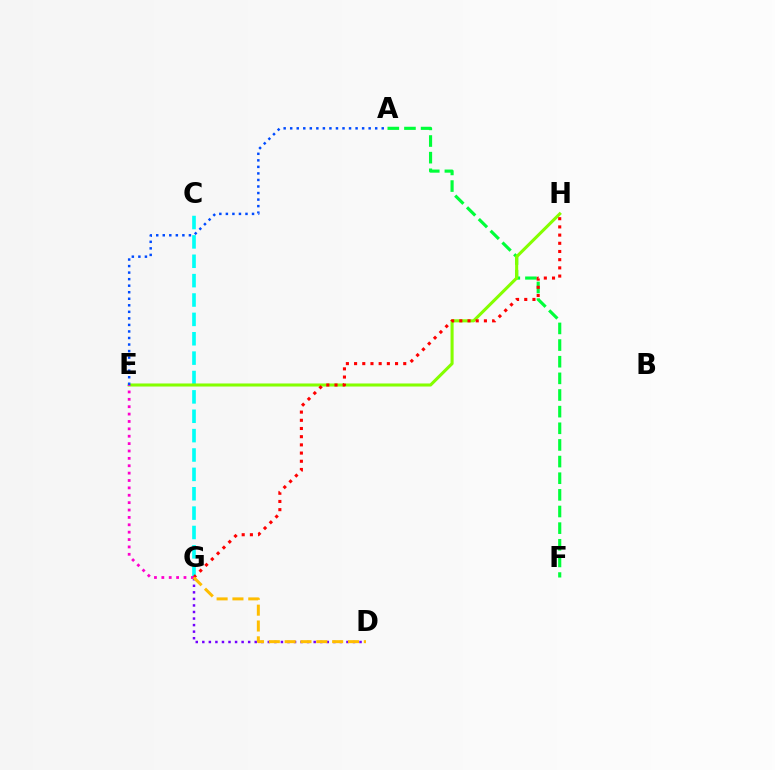{('C', 'G'): [{'color': '#00fff6', 'line_style': 'dashed', 'thickness': 2.63}], ('A', 'F'): [{'color': '#00ff39', 'line_style': 'dashed', 'thickness': 2.26}], ('E', 'H'): [{'color': '#84ff00', 'line_style': 'solid', 'thickness': 2.21}], ('G', 'H'): [{'color': '#ff0000', 'line_style': 'dotted', 'thickness': 2.23}], ('A', 'E'): [{'color': '#004bff', 'line_style': 'dotted', 'thickness': 1.78}], ('D', 'G'): [{'color': '#7200ff', 'line_style': 'dotted', 'thickness': 1.78}, {'color': '#ffbd00', 'line_style': 'dashed', 'thickness': 2.15}], ('E', 'G'): [{'color': '#ff00cf', 'line_style': 'dotted', 'thickness': 2.01}]}